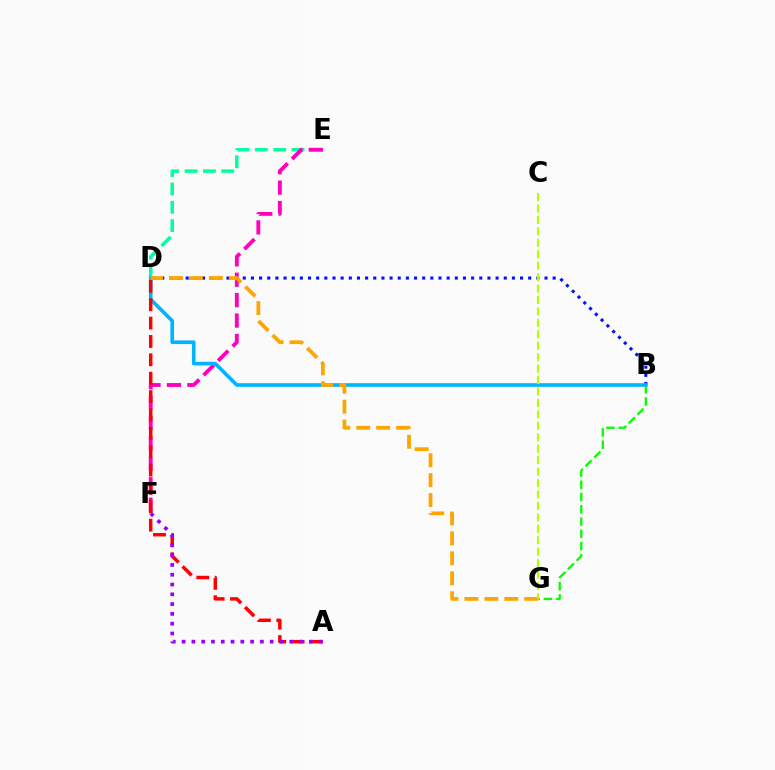{('B', 'G'): [{'color': '#08ff00', 'line_style': 'dashed', 'thickness': 1.67}], ('D', 'E'): [{'color': '#00ff9d', 'line_style': 'dashed', 'thickness': 2.49}], ('B', 'D'): [{'color': '#0010ff', 'line_style': 'dotted', 'thickness': 2.22}, {'color': '#00b5ff', 'line_style': 'solid', 'thickness': 2.62}], ('E', 'F'): [{'color': '#ff00bd', 'line_style': 'dashed', 'thickness': 2.77}], ('A', 'D'): [{'color': '#ff0000', 'line_style': 'dashed', 'thickness': 2.5}], ('A', 'F'): [{'color': '#9b00ff', 'line_style': 'dotted', 'thickness': 2.66}], ('D', 'G'): [{'color': '#ffa500', 'line_style': 'dashed', 'thickness': 2.71}], ('C', 'G'): [{'color': '#b3ff00', 'line_style': 'dashed', 'thickness': 1.55}]}